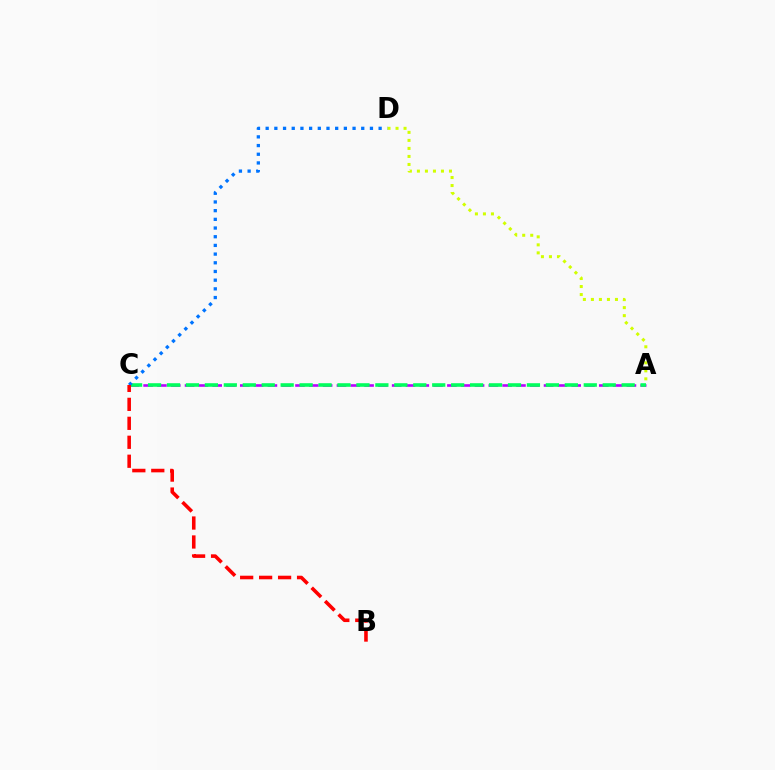{('A', 'C'): [{'color': '#b900ff', 'line_style': 'dashed', 'thickness': 1.88}, {'color': '#00ff5c', 'line_style': 'dashed', 'thickness': 2.57}], ('C', 'D'): [{'color': '#0074ff', 'line_style': 'dotted', 'thickness': 2.36}], ('A', 'D'): [{'color': '#d1ff00', 'line_style': 'dotted', 'thickness': 2.18}], ('B', 'C'): [{'color': '#ff0000', 'line_style': 'dashed', 'thickness': 2.58}]}